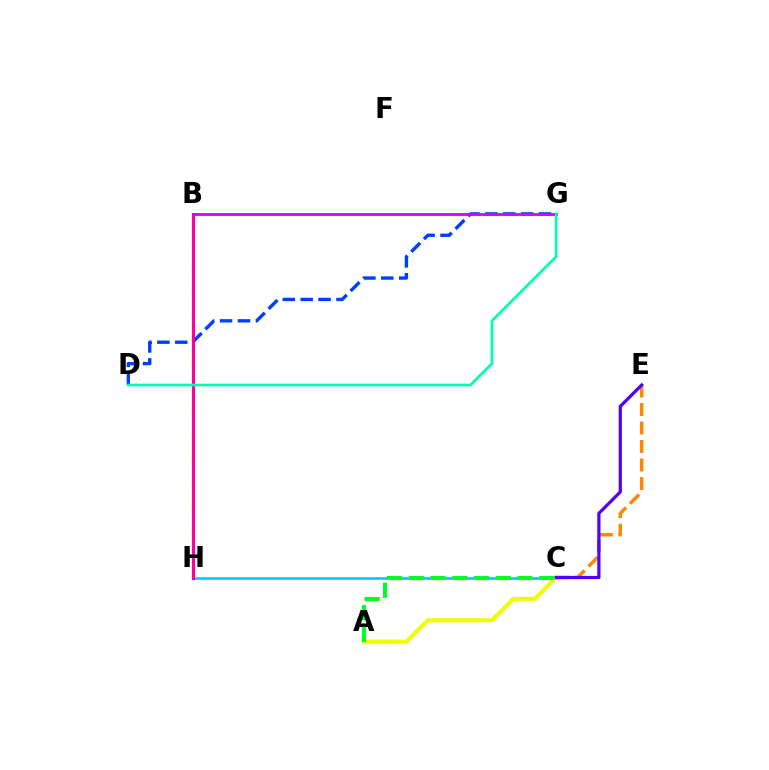{('B', 'H'): [{'color': '#ff0000', 'line_style': 'dashed', 'thickness': 2.12}, {'color': '#66ff00', 'line_style': 'dashed', 'thickness': 1.64}, {'color': '#ff00a0', 'line_style': 'solid', 'thickness': 2.24}], ('C', 'H'): [{'color': '#00c7ff', 'line_style': 'solid', 'thickness': 1.85}], ('A', 'C'): [{'color': '#eeff00', 'line_style': 'solid', 'thickness': 2.95}, {'color': '#00ff27', 'line_style': 'dashed', 'thickness': 2.95}], ('D', 'G'): [{'color': '#003fff', 'line_style': 'dashed', 'thickness': 2.43}, {'color': '#00ffaf', 'line_style': 'solid', 'thickness': 1.92}], ('C', 'E'): [{'color': '#ff8800', 'line_style': 'dashed', 'thickness': 2.51}, {'color': '#4f00ff', 'line_style': 'solid', 'thickness': 2.31}], ('B', 'G'): [{'color': '#d600ff', 'line_style': 'solid', 'thickness': 2.03}]}